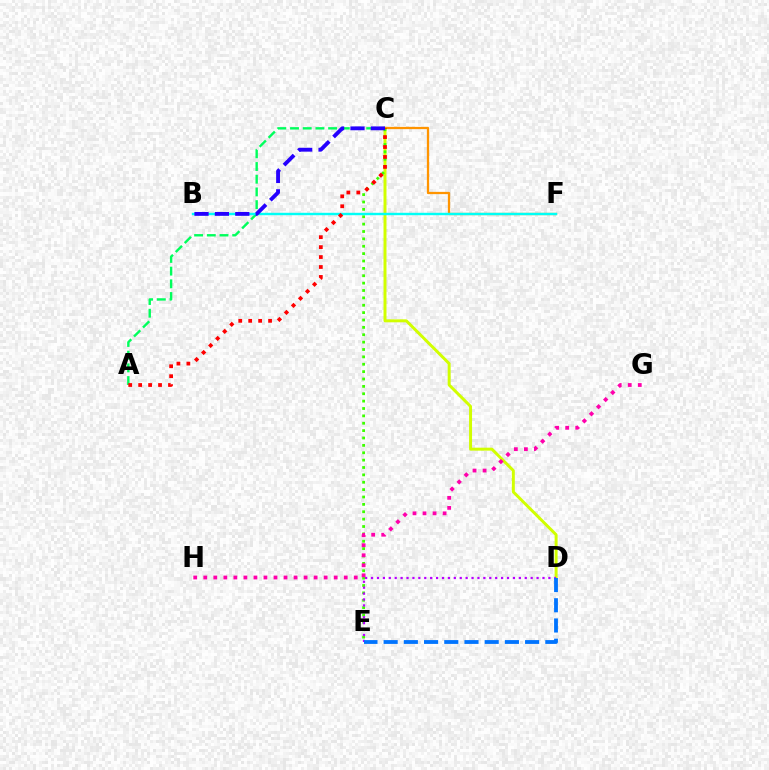{('C', 'D'): [{'color': '#d1ff00', 'line_style': 'solid', 'thickness': 2.14}], ('C', 'F'): [{'color': '#ff9400', 'line_style': 'solid', 'thickness': 1.63}], ('C', 'E'): [{'color': '#3dff00', 'line_style': 'dotted', 'thickness': 2.0}], ('A', 'C'): [{'color': '#00ff5c', 'line_style': 'dashed', 'thickness': 1.73}, {'color': '#ff0000', 'line_style': 'dotted', 'thickness': 2.7}], ('B', 'F'): [{'color': '#00fff6', 'line_style': 'solid', 'thickness': 1.74}], ('D', 'E'): [{'color': '#b900ff', 'line_style': 'dotted', 'thickness': 1.61}, {'color': '#0074ff', 'line_style': 'dashed', 'thickness': 2.75}], ('G', 'H'): [{'color': '#ff00ac', 'line_style': 'dotted', 'thickness': 2.73}], ('B', 'C'): [{'color': '#2500ff', 'line_style': 'dashed', 'thickness': 2.77}]}